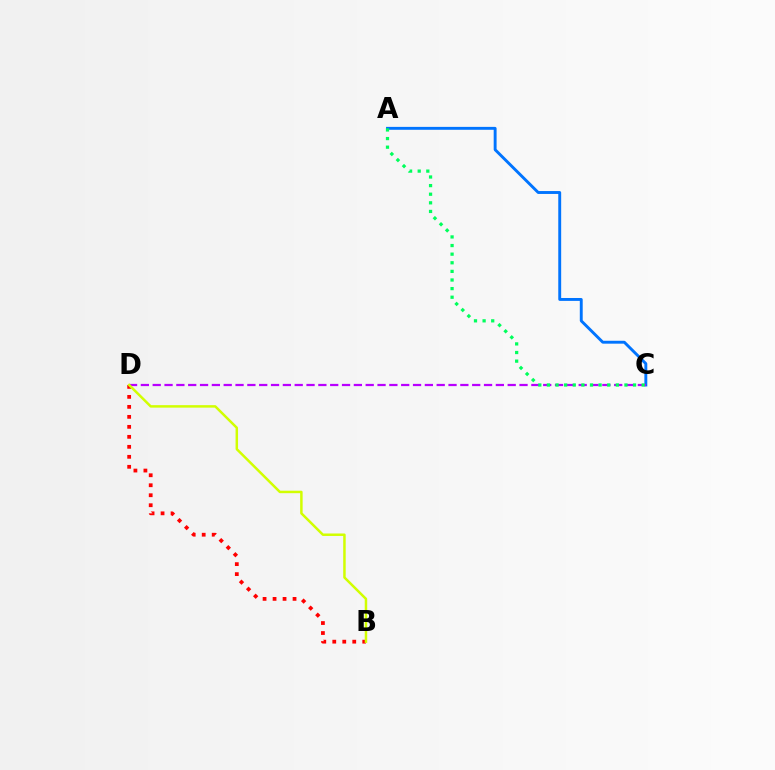{('B', 'D'): [{'color': '#ff0000', 'line_style': 'dotted', 'thickness': 2.71}, {'color': '#d1ff00', 'line_style': 'solid', 'thickness': 1.79}], ('A', 'C'): [{'color': '#0074ff', 'line_style': 'solid', 'thickness': 2.09}, {'color': '#00ff5c', 'line_style': 'dotted', 'thickness': 2.34}], ('C', 'D'): [{'color': '#b900ff', 'line_style': 'dashed', 'thickness': 1.61}]}